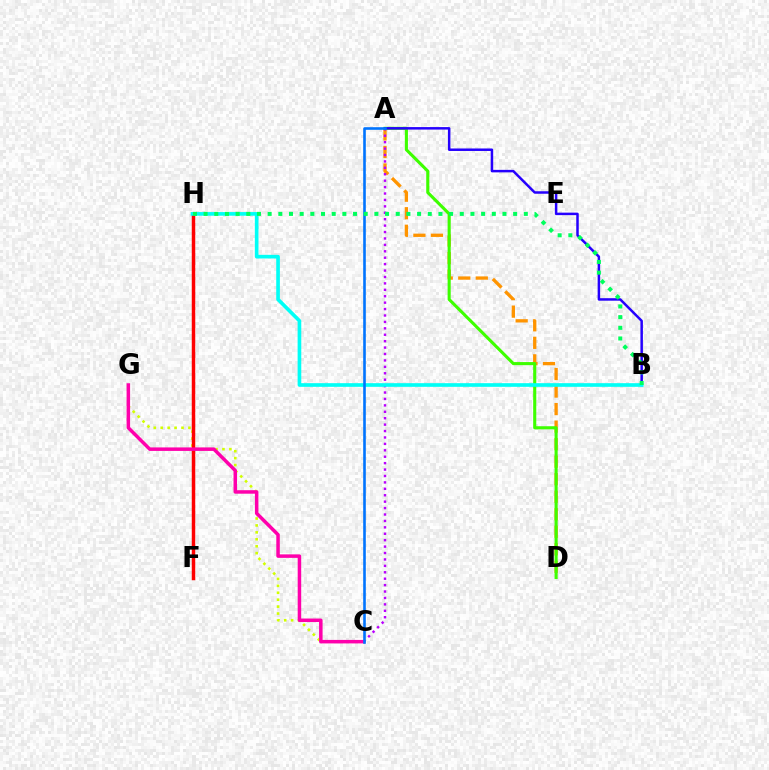{('C', 'G'): [{'color': '#d1ff00', 'line_style': 'dotted', 'thickness': 1.88}, {'color': '#ff00ac', 'line_style': 'solid', 'thickness': 2.52}], ('F', 'H'): [{'color': '#ff0000', 'line_style': 'solid', 'thickness': 2.5}], ('A', 'D'): [{'color': '#ff9400', 'line_style': 'dashed', 'thickness': 2.38}, {'color': '#3dff00', 'line_style': 'solid', 'thickness': 2.23}], ('A', 'C'): [{'color': '#b900ff', 'line_style': 'dotted', 'thickness': 1.74}, {'color': '#0074ff', 'line_style': 'solid', 'thickness': 1.89}], ('A', 'B'): [{'color': '#2500ff', 'line_style': 'solid', 'thickness': 1.8}], ('B', 'H'): [{'color': '#00fff6', 'line_style': 'solid', 'thickness': 2.63}, {'color': '#00ff5c', 'line_style': 'dotted', 'thickness': 2.9}]}